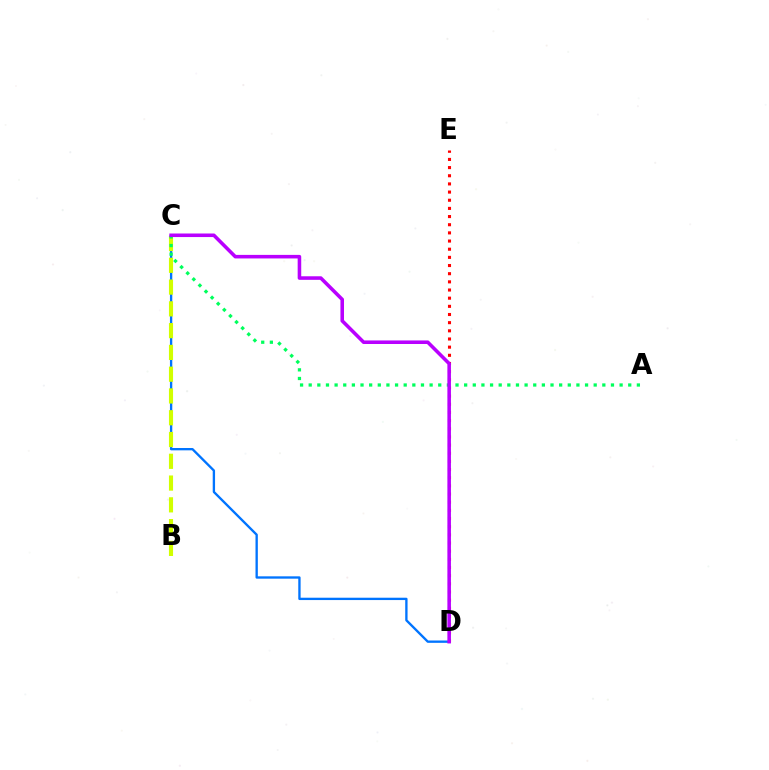{('C', 'D'): [{'color': '#0074ff', 'line_style': 'solid', 'thickness': 1.69}, {'color': '#b900ff', 'line_style': 'solid', 'thickness': 2.56}], ('B', 'C'): [{'color': '#d1ff00', 'line_style': 'dashed', 'thickness': 2.96}], ('A', 'C'): [{'color': '#00ff5c', 'line_style': 'dotted', 'thickness': 2.35}], ('D', 'E'): [{'color': '#ff0000', 'line_style': 'dotted', 'thickness': 2.22}]}